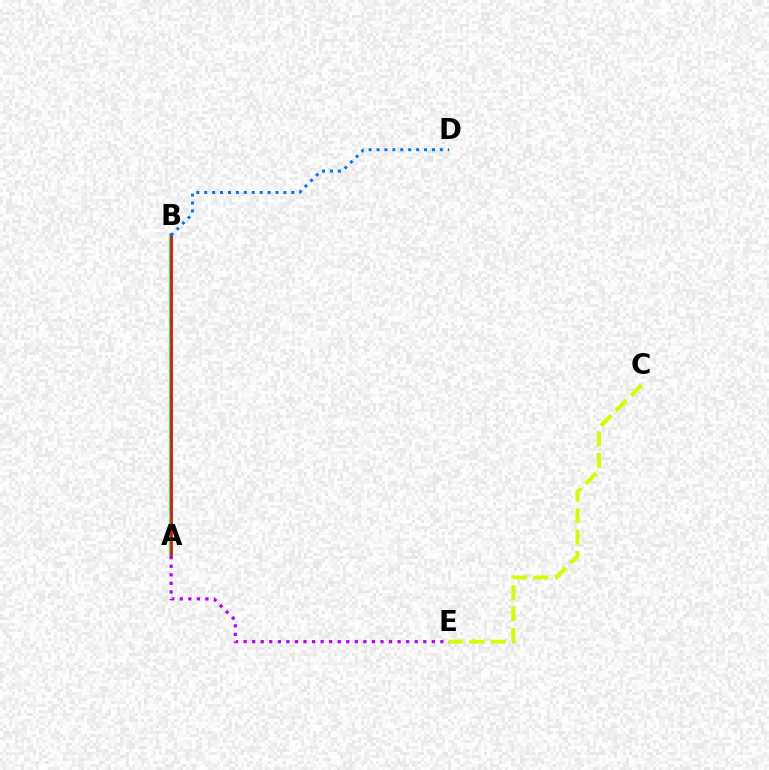{('A', 'B'): [{'color': '#00ff5c', 'line_style': 'solid', 'thickness': 2.69}, {'color': '#ff0000', 'line_style': 'solid', 'thickness': 1.83}], ('B', 'D'): [{'color': '#0074ff', 'line_style': 'dotted', 'thickness': 2.15}], ('A', 'E'): [{'color': '#b900ff', 'line_style': 'dotted', 'thickness': 2.32}], ('C', 'E'): [{'color': '#d1ff00', 'line_style': 'dashed', 'thickness': 2.91}]}